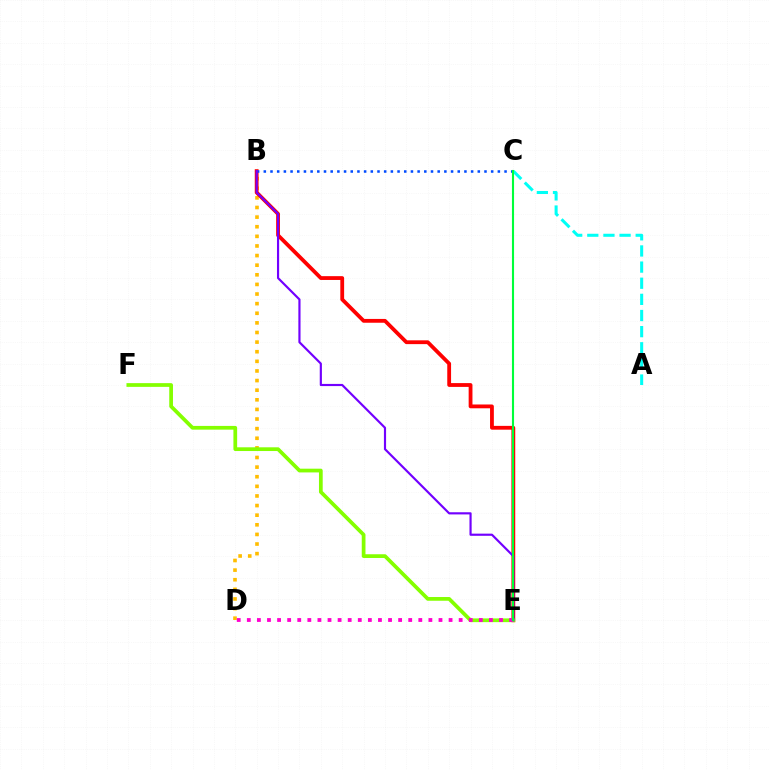{('B', 'D'): [{'color': '#ffbd00', 'line_style': 'dotted', 'thickness': 2.61}], ('B', 'E'): [{'color': '#ff0000', 'line_style': 'solid', 'thickness': 2.74}, {'color': '#7200ff', 'line_style': 'solid', 'thickness': 1.56}], ('B', 'C'): [{'color': '#004bff', 'line_style': 'dotted', 'thickness': 1.82}], ('A', 'C'): [{'color': '#00fff6', 'line_style': 'dashed', 'thickness': 2.19}], ('E', 'F'): [{'color': '#84ff00', 'line_style': 'solid', 'thickness': 2.69}], ('D', 'E'): [{'color': '#ff00cf', 'line_style': 'dotted', 'thickness': 2.74}], ('C', 'E'): [{'color': '#00ff39', 'line_style': 'solid', 'thickness': 1.52}]}